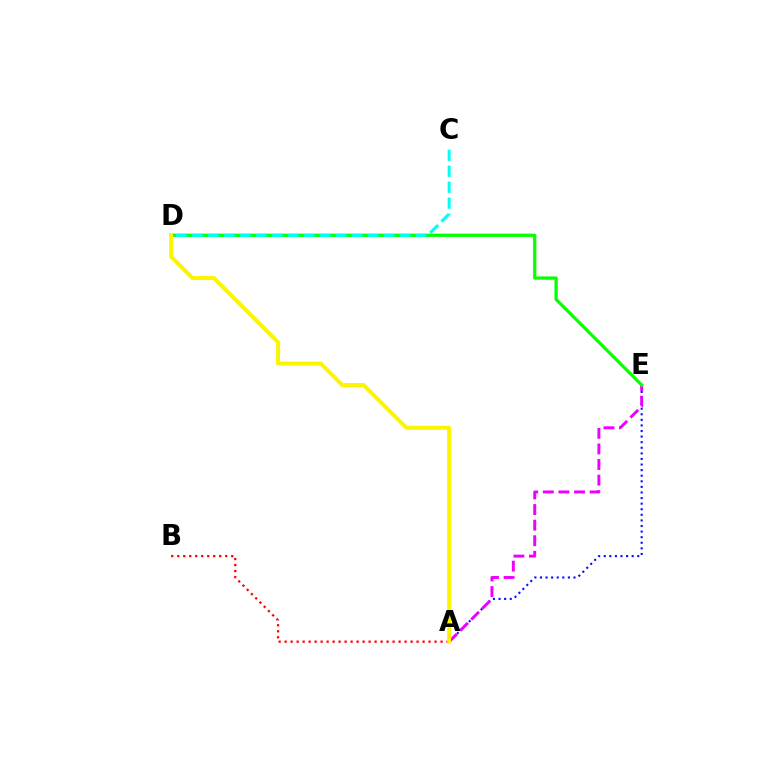{('A', 'E'): [{'color': '#0010ff', 'line_style': 'dotted', 'thickness': 1.52}, {'color': '#ee00ff', 'line_style': 'dashed', 'thickness': 2.12}], ('D', 'E'): [{'color': '#08ff00', 'line_style': 'solid', 'thickness': 2.34}], ('C', 'D'): [{'color': '#00fff6', 'line_style': 'dashed', 'thickness': 2.17}], ('A', 'B'): [{'color': '#ff0000', 'line_style': 'dotted', 'thickness': 1.63}], ('A', 'D'): [{'color': '#fcf500', 'line_style': 'solid', 'thickness': 2.87}]}